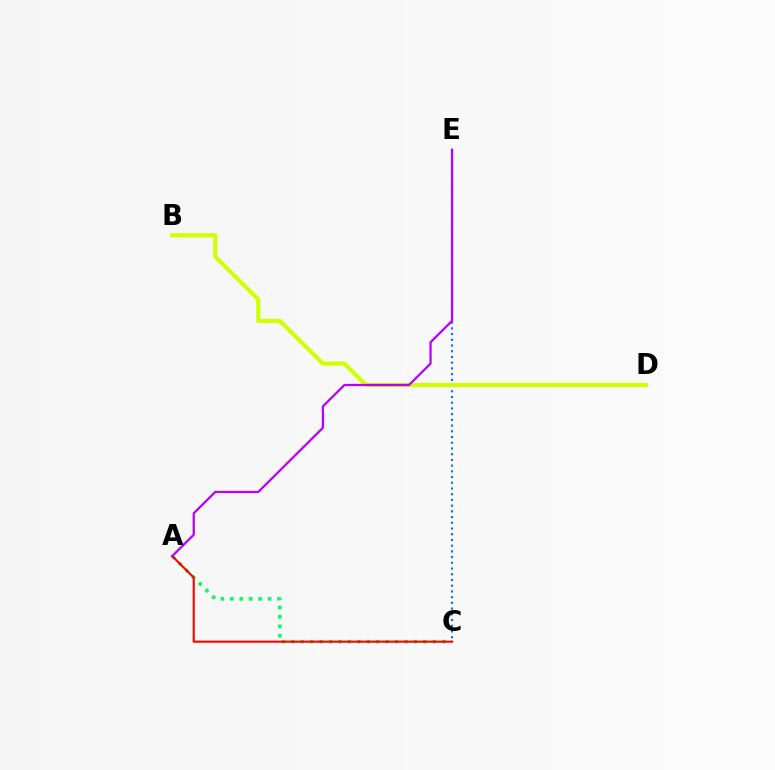{('A', 'C'): [{'color': '#00ff5c', 'line_style': 'dotted', 'thickness': 2.56}, {'color': '#ff0000', 'line_style': 'solid', 'thickness': 1.52}], ('C', 'E'): [{'color': '#0074ff', 'line_style': 'dotted', 'thickness': 1.55}], ('B', 'D'): [{'color': '#d1ff00', 'line_style': 'solid', 'thickness': 2.98}], ('A', 'E'): [{'color': '#b900ff', 'line_style': 'solid', 'thickness': 1.62}]}